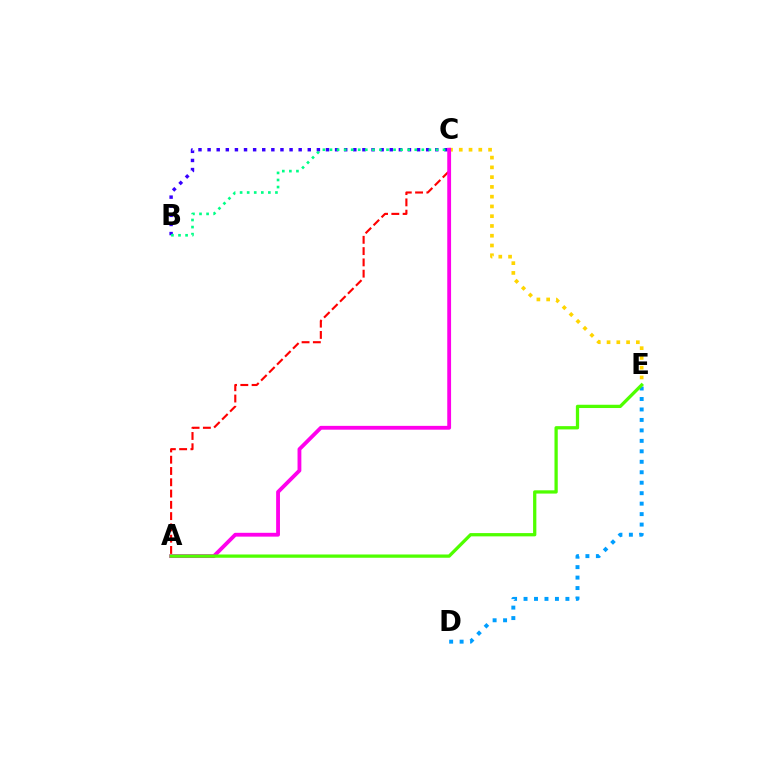{('C', 'E'): [{'color': '#ffd500', 'line_style': 'dotted', 'thickness': 2.65}], ('A', 'C'): [{'color': '#ff0000', 'line_style': 'dashed', 'thickness': 1.53}, {'color': '#ff00ed', 'line_style': 'solid', 'thickness': 2.75}], ('B', 'C'): [{'color': '#3700ff', 'line_style': 'dotted', 'thickness': 2.47}, {'color': '#00ff86', 'line_style': 'dotted', 'thickness': 1.92}], ('D', 'E'): [{'color': '#009eff', 'line_style': 'dotted', 'thickness': 2.84}], ('A', 'E'): [{'color': '#4fff00', 'line_style': 'solid', 'thickness': 2.36}]}